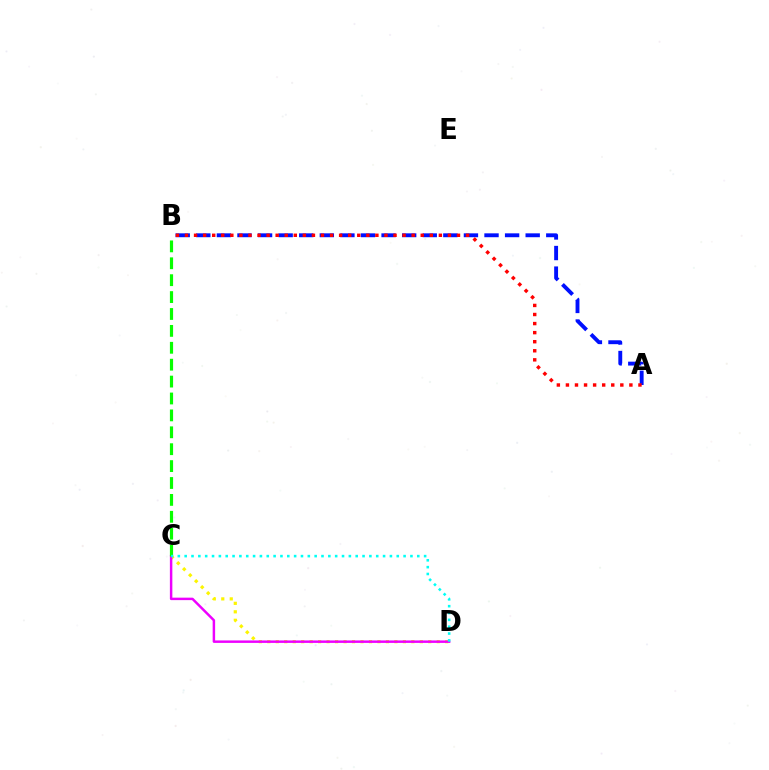{('C', 'D'): [{'color': '#fcf500', 'line_style': 'dotted', 'thickness': 2.3}, {'color': '#ee00ff', 'line_style': 'solid', 'thickness': 1.77}, {'color': '#00fff6', 'line_style': 'dotted', 'thickness': 1.86}], ('A', 'B'): [{'color': '#0010ff', 'line_style': 'dashed', 'thickness': 2.8}, {'color': '#ff0000', 'line_style': 'dotted', 'thickness': 2.46}], ('B', 'C'): [{'color': '#08ff00', 'line_style': 'dashed', 'thickness': 2.3}]}